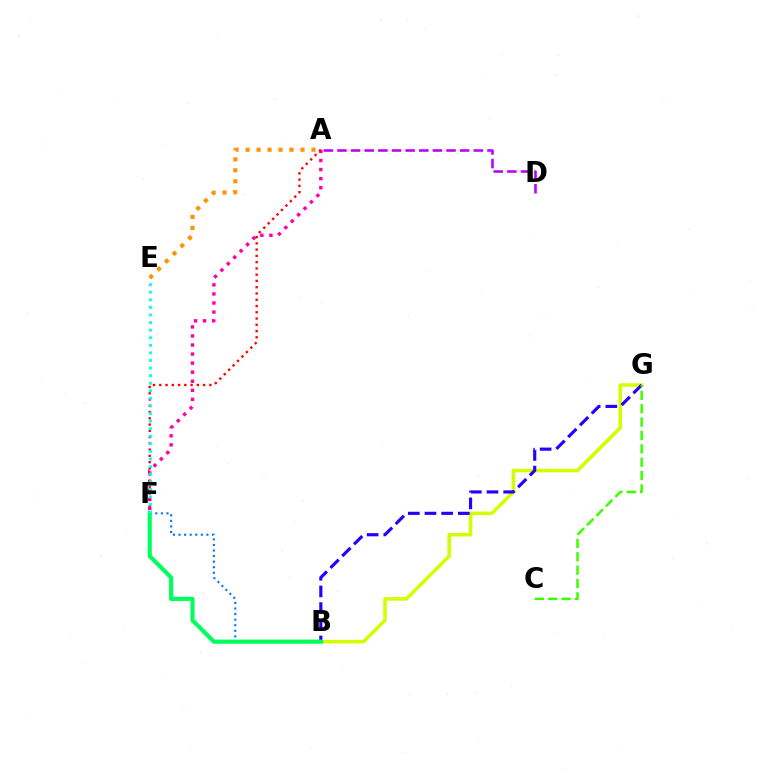{('B', 'G'): [{'color': '#d1ff00', 'line_style': 'solid', 'thickness': 2.56}, {'color': '#2500ff', 'line_style': 'dashed', 'thickness': 2.27}], ('A', 'F'): [{'color': '#ff00ac', 'line_style': 'dotted', 'thickness': 2.46}, {'color': '#ff0000', 'line_style': 'dotted', 'thickness': 1.7}], ('B', 'F'): [{'color': '#0074ff', 'line_style': 'dotted', 'thickness': 1.51}, {'color': '#00ff5c', 'line_style': 'solid', 'thickness': 2.98}], ('A', 'D'): [{'color': '#b900ff', 'line_style': 'dashed', 'thickness': 1.85}], ('E', 'F'): [{'color': '#00fff6', 'line_style': 'dotted', 'thickness': 2.06}], ('C', 'G'): [{'color': '#3dff00', 'line_style': 'dashed', 'thickness': 1.82}], ('A', 'E'): [{'color': '#ff9400', 'line_style': 'dotted', 'thickness': 2.98}]}